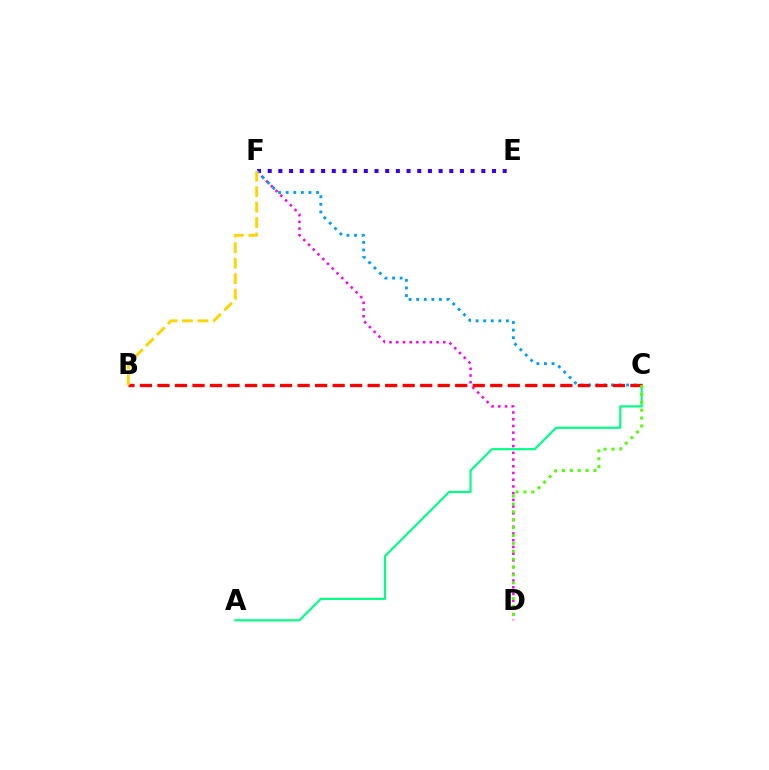{('A', 'C'): [{'color': '#00ff86', 'line_style': 'solid', 'thickness': 1.57}], ('E', 'F'): [{'color': '#3700ff', 'line_style': 'dotted', 'thickness': 2.9}], ('D', 'F'): [{'color': '#ff00ed', 'line_style': 'dotted', 'thickness': 1.83}], ('C', 'F'): [{'color': '#009eff', 'line_style': 'dotted', 'thickness': 2.06}], ('B', 'C'): [{'color': '#ff0000', 'line_style': 'dashed', 'thickness': 2.38}], ('C', 'D'): [{'color': '#4fff00', 'line_style': 'dotted', 'thickness': 2.14}], ('B', 'F'): [{'color': '#ffd500', 'line_style': 'dashed', 'thickness': 2.1}]}